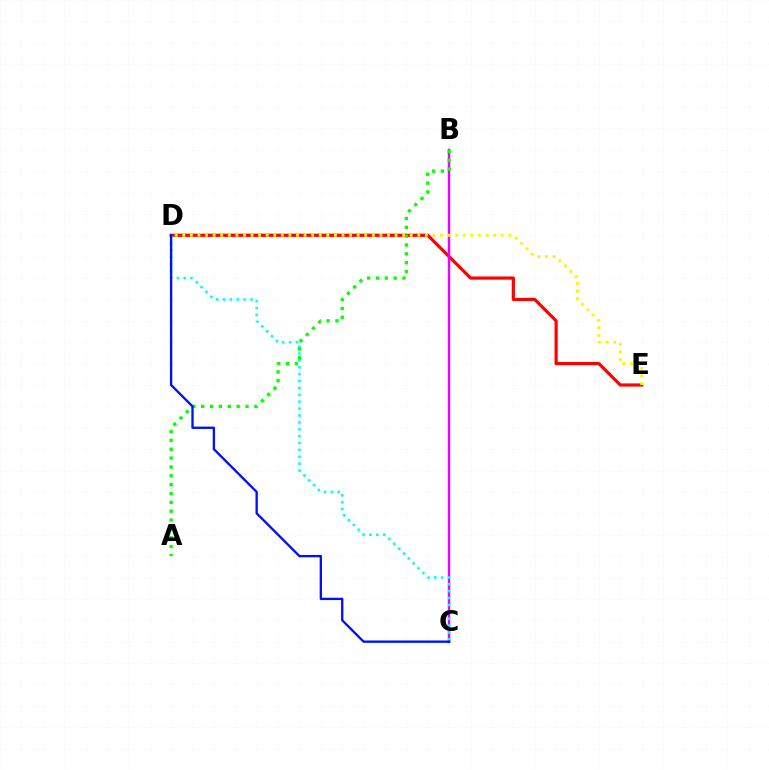{('D', 'E'): [{'color': '#ff0000', 'line_style': 'solid', 'thickness': 2.28}, {'color': '#fcf500', 'line_style': 'dotted', 'thickness': 2.06}], ('B', 'C'): [{'color': '#ee00ff', 'line_style': 'solid', 'thickness': 1.76}], ('C', 'D'): [{'color': '#00fff6', 'line_style': 'dotted', 'thickness': 1.87}, {'color': '#0010ff', 'line_style': 'solid', 'thickness': 1.69}], ('A', 'B'): [{'color': '#08ff00', 'line_style': 'dotted', 'thickness': 2.4}]}